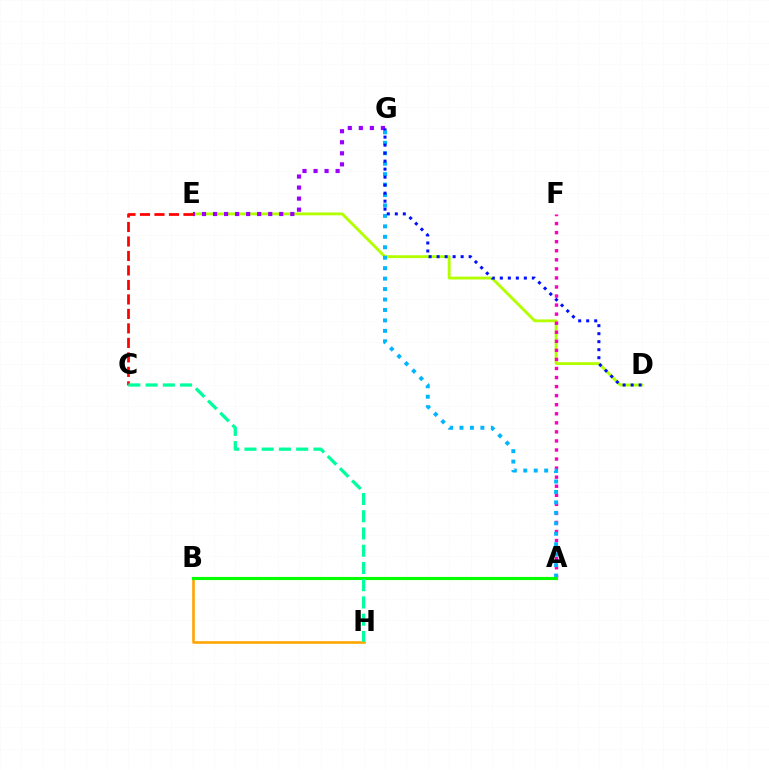{('B', 'H'): [{'color': '#ffa500', 'line_style': 'solid', 'thickness': 1.87}], ('D', 'E'): [{'color': '#b3ff00', 'line_style': 'solid', 'thickness': 2.06}], ('A', 'F'): [{'color': '#ff00bd', 'line_style': 'dotted', 'thickness': 2.46}], ('C', 'E'): [{'color': '#ff0000', 'line_style': 'dashed', 'thickness': 1.97}], ('A', 'G'): [{'color': '#00b5ff', 'line_style': 'dotted', 'thickness': 2.84}], ('E', 'G'): [{'color': '#9b00ff', 'line_style': 'dotted', 'thickness': 3.0}], ('D', 'G'): [{'color': '#0010ff', 'line_style': 'dotted', 'thickness': 2.18}], ('A', 'B'): [{'color': '#08ff00', 'line_style': 'solid', 'thickness': 2.25}], ('C', 'H'): [{'color': '#00ff9d', 'line_style': 'dashed', 'thickness': 2.34}]}